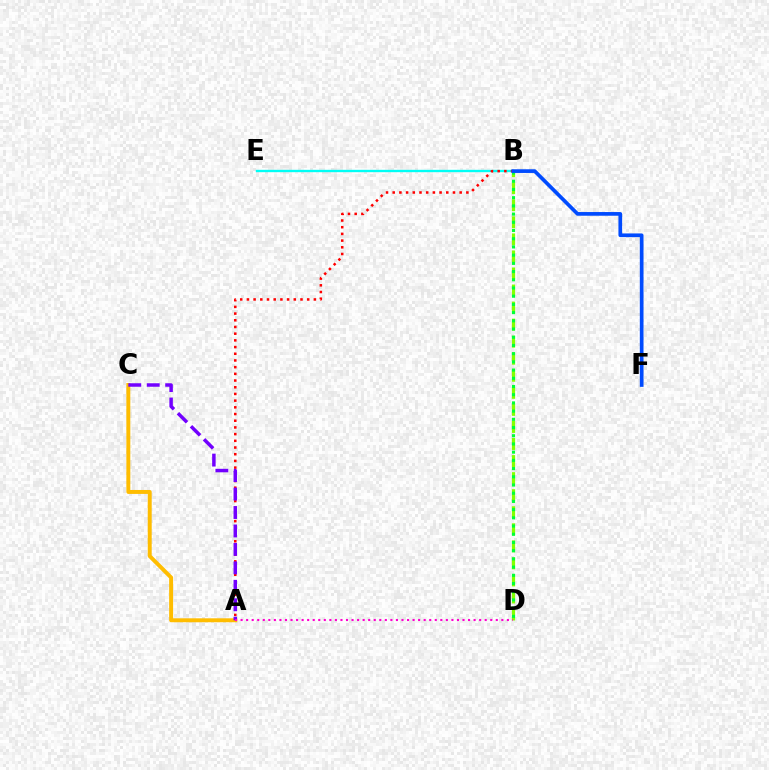{('B', 'E'): [{'color': '#00fff6', 'line_style': 'solid', 'thickness': 1.7}], ('A', 'B'): [{'color': '#ff0000', 'line_style': 'dotted', 'thickness': 1.82}], ('B', 'D'): [{'color': '#84ff00', 'line_style': 'dashed', 'thickness': 2.32}, {'color': '#00ff39', 'line_style': 'dotted', 'thickness': 2.23}], ('A', 'C'): [{'color': '#ffbd00', 'line_style': 'solid', 'thickness': 2.84}, {'color': '#7200ff', 'line_style': 'dashed', 'thickness': 2.51}], ('B', 'F'): [{'color': '#004bff', 'line_style': 'solid', 'thickness': 2.66}], ('A', 'D'): [{'color': '#ff00cf', 'line_style': 'dotted', 'thickness': 1.51}]}